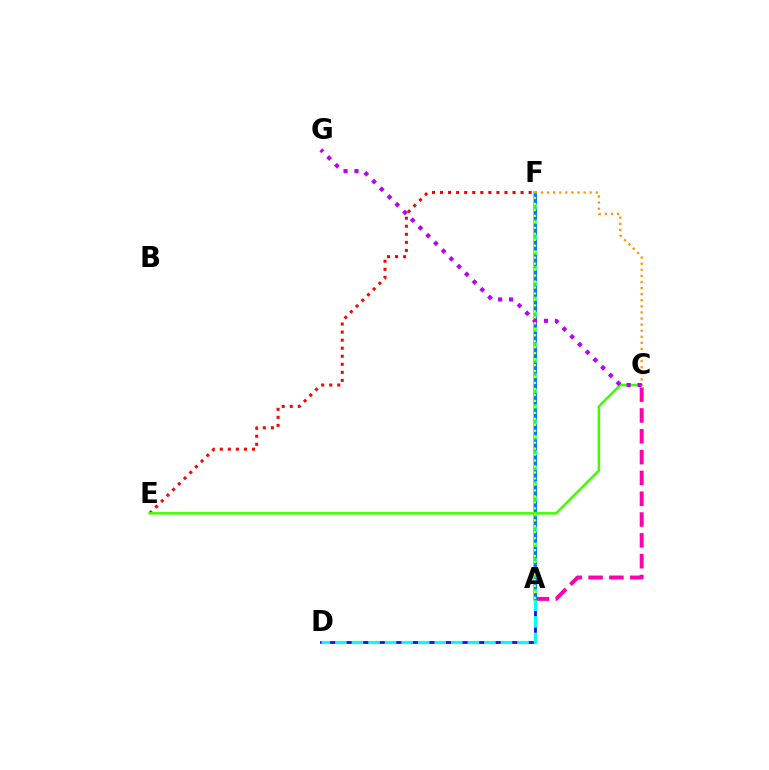{('A', 'D'): [{'color': '#2500ff', 'line_style': 'solid', 'thickness': 2.0}, {'color': '#00fff6', 'line_style': 'dashed', 'thickness': 2.25}], ('E', 'F'): [{'color': '#ff0000', 'line_style': 'dotted', 'thickness': 2.19}], ('A', 'F'): [{'color': '#00ff5c', 'line_style': 'solid', 'thickness': 2.55}, {'color': '#0074ff', 'line_style': 'dashed', 'thickness': 2.09}, {'color': '#d1ff00', 'line_style': 'dotted', 'thickness': 1.62}], ('A', 'C'): [{'color': '#ff00ac', 'line_style': 'dashed', 'thickness': 2.83}], ('C', 'E'): [{'color': '#3dff00', 'line_style': 'solid', 'thickness': 1.81}], ('C', 'F'): [{'color': '#ff9400', 'line_style': 'dotted', 'thickness': 1.65}], ('C', 'G'): [{'color': '#b900ff', 'line_style': 'dotted', 'thickness': 2.97}]}